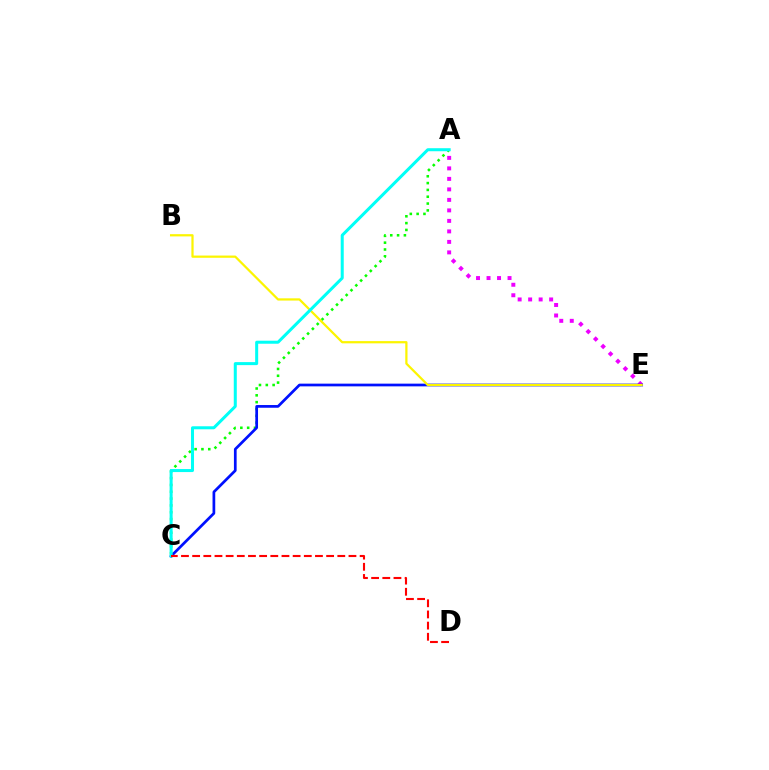{('A', 'C'): [{'color': '#08ff00', 'line_style': 'dotted', 'thickness': 1.85}, {'color': '#00fff6', 'line_style': 'solid', 'thickness': 2.17}], ('A', 'E'): [{'color': '#ee00ff', 'line_style': 'dotted', 'thickness': 2.85}], ('C', 'E'): [{'color': '#0010ff', 'line_style': 'solid', 'thickness': 1.95}], ('B', 'E'): [{'color': '#fcf500', 'line_style': 'solid', 'thickness': 1.61}], ('C', 'D'): [{'color': '#ff0000', 'line_style': 'dashed', 'thickness': 1.52}]}